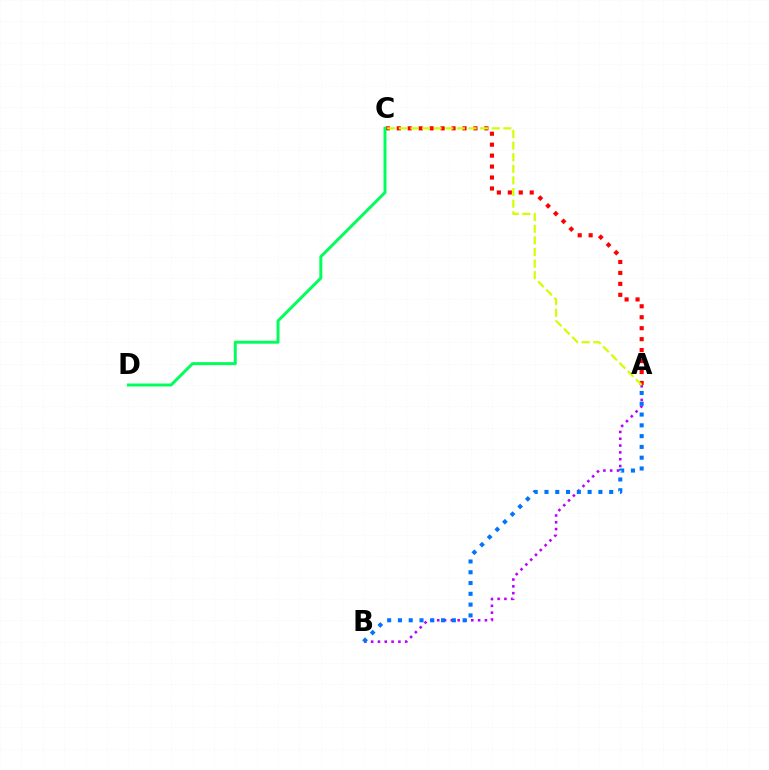{('A', 'B'): [{'color': '#b900ff', 'line_style': 'dotted', 'thickness': 1.85}, {'color': '#0074ff', 'line_style': 'dotted', 'thickness': 2.93}], ('A', 'C'): [{'color': '#ff0000', 'line_style': 'dotted', 'thickness': 2.98}, {'color': '#d1ff00', 'line_style': 'dashed', 'thickness': 1.58}], ('C', 'D'): [{'color': '#00ff5c', 'line_style': 'solid', 'thickness': 2.14}]}